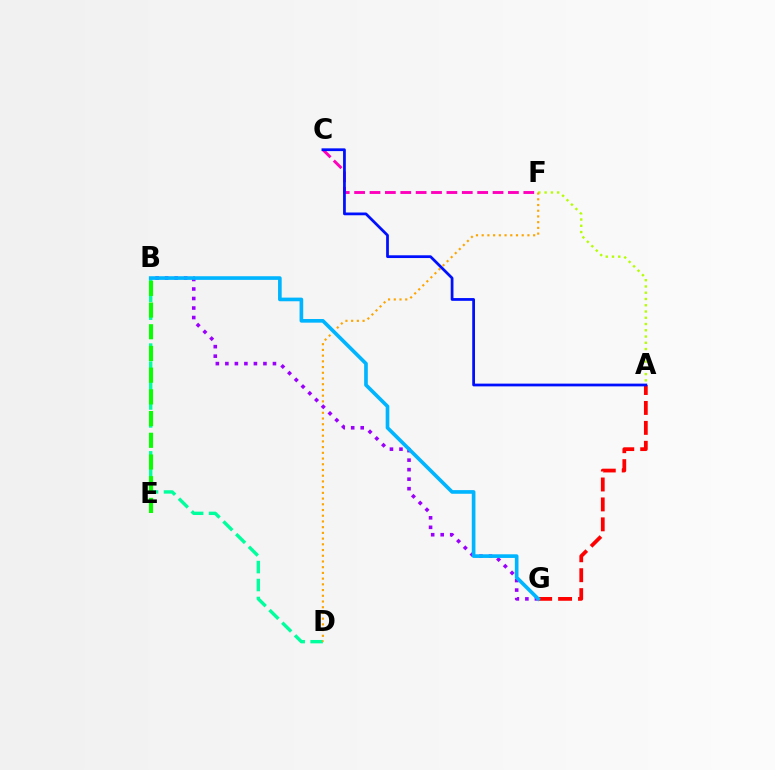{('A', 'G'): [{'color': '#ff0000', 'line_style': 'dashed', 'thickness': 2.71}], ('A', 'F'): [{'color': '#b3ff00', 'line_style': 'dotted', 'thickness': 1.7}], ('C', 'F'): [{'color': '#ff00bd', 'line_style': 'dashed', 'thickness': 2.09}], ('B', 'D'): [{'color': '#00ff9d', 'line_style': 'dashed', 'thickness': 2.44}], ('D', 'F'): [{'color': '#ffa500', 'line_style': 'dotted', 'thickness': 1.55}], ('B', 'G'): [{'color': '#9b00ff', 'line_style': 'dotted', 'thickness': 2.59}, {'color': '#00b5ff', 'line_style': 'solid', 'thickness': 2.63}], ('A', 'C'): [{'color': '#0010ff', 'line_style': 'solid', 'thickness': 1.99}], ('B', 'E'): [{'color': '#08ff00', 'line_style': 'dashed', 'thickness': 2.95}]}